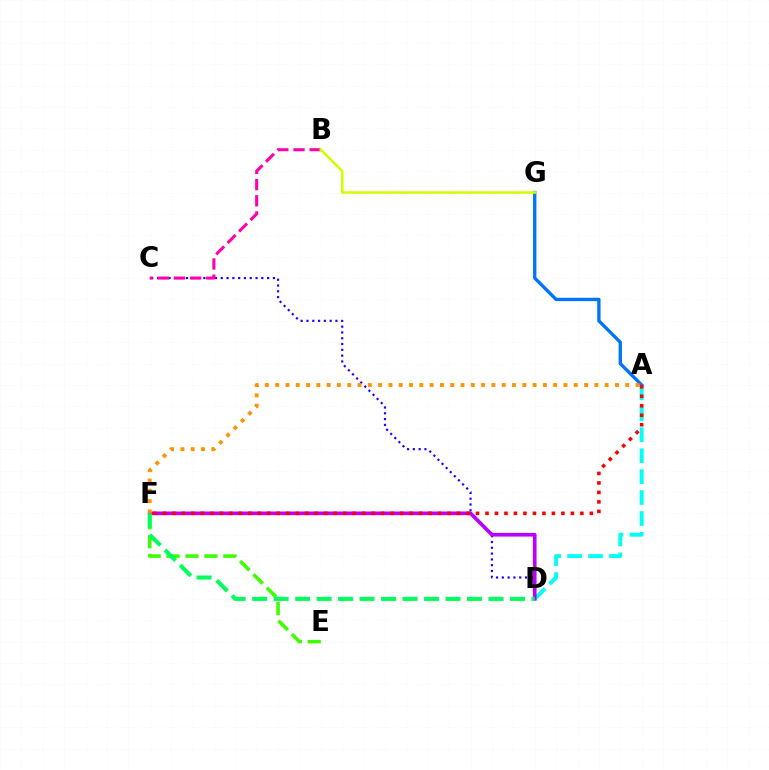{('A', 'D'): [{'color': '#00fff6', 'line_style': 'dashed', 'thickness': 2.84}], ('C', 'D'): [{'color': '#2500ff', 'line_style': 'dotted', 'thickness': 1.58}], ('D', 'F'): [{'color': '#b900ff', 'line_style': 'solid', 'thickness': 2.64}, {'color': '#00ff5c', 'line_style': 'dashed', 'thickness': 2.92}], ('A', 'G'): [{'color': '#0074ff', 'line_style': 'solid', 'thickness': 2.4}], ('E', 'F'): [{'color': '#3dff00', 'line_style': 'dashed', 'thickness': 2.57}], ('B', 'C'): [{'color': '#ff00ac', 'line_style': 'dashed', 'thickness': 2.2}], ('B', 'G'): [{'color': '#d1ff00', 'line_style': 'solid', 'thickness': 1.86}], ('A', 'F'): [{'color': '#ff9400', 'line_style': 'dotted', 'thickness': 2.8}, {'color': '#ff0000', 'line_style': 'dotted', 'thickness': 2.58}]}